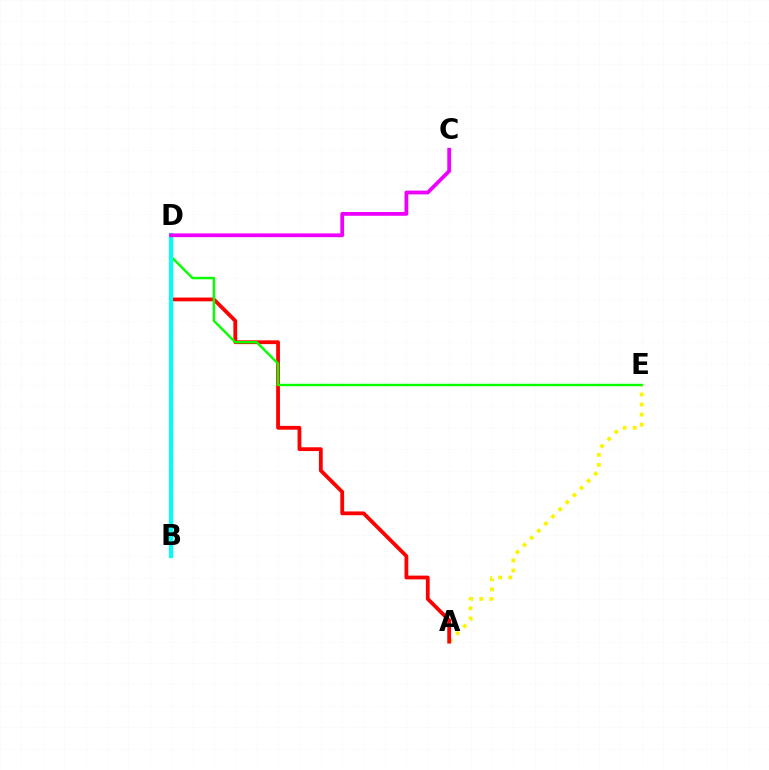{('A', 'E'): [{'color': '#fcf500', 'line_style': 'dotted', 'thickness': 2.74}], ('A', 'D'): [{'color': '#ff0000', 'line_style': 'solid', 'thickness': 2.73}], ('D', 'E'): [{'color': '#08ff00', 'line_style': 'solid', 'thickness': 1.75}], ('B', 'D'): [{'color': '#0010ff', 'line_style': 'dashed', 'thickness': 1.71}, {'color': '#00fff6', 'line_style': 'solid', 'thickness': 2.98}], ('C', 'D'): [{'color': '#ee00ff', 'line_style': 'solid', 'thickness': 2.71}]}